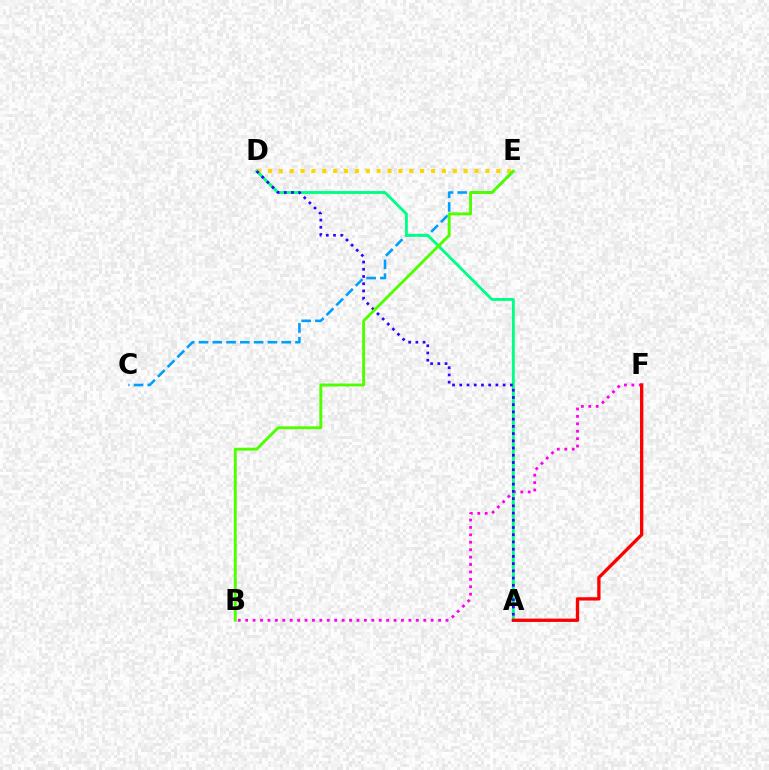{('B', 'F'): [{'color': '#ff00ed', 'line_style': 'dotted', 'thickness': 2.02}], ('D', 'E'): [{'color': '#ffd500', 'line_style': 'dotted', 'thickness': 2.95}], ('C', 'E'): [{'color': '#009eff', 'line_style': 'dashed', 'thickness': 1.87}], ('A', 'D'): [{'color': '#00ff86', 'line_style': 'solid', 'thickness': 2.08}, {'color': '#3700ff', 'line_style': 'dotted', 'thickness': 1.96}], ('A', 'F'): [{'color': '#ff0000', 'line_style': 'solid', 'thickness': 2.39}], ('B', 'E'): [{'color': '#4fff00', 'line_style': 'solid', 'thickness': 2.09}]}